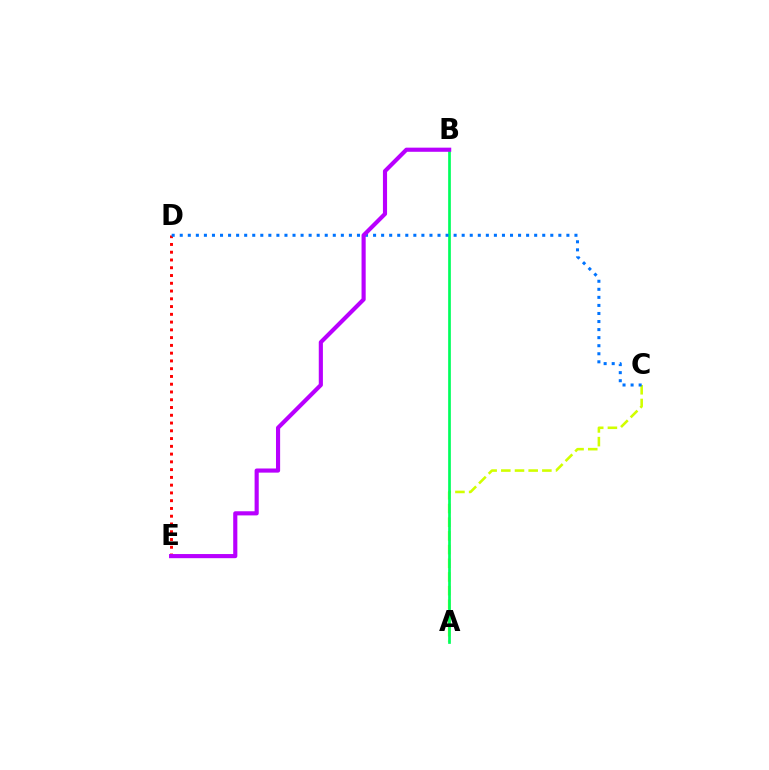{('D', 'E'): [{'color': '#ff0000', 'line_style': 'dotted', 'thickness': 2.11}], ('A', 'C'): [{'color': '#d1ff00', 'line_style': 'dashed', 'thickness': 1.86}], ('A', 'B'): [{'color': '#00ff5c', 'line_style': 'solid', 'thickness': 1.94}], ('C', 'D'): [{'color': '#0074ff', 'line_style': 'dotted', 'thickness': 2.19}], ('B', 'E'): [{'color': '#b900ff', 'line_style': 'solid', 'thickness': 2.98}]}